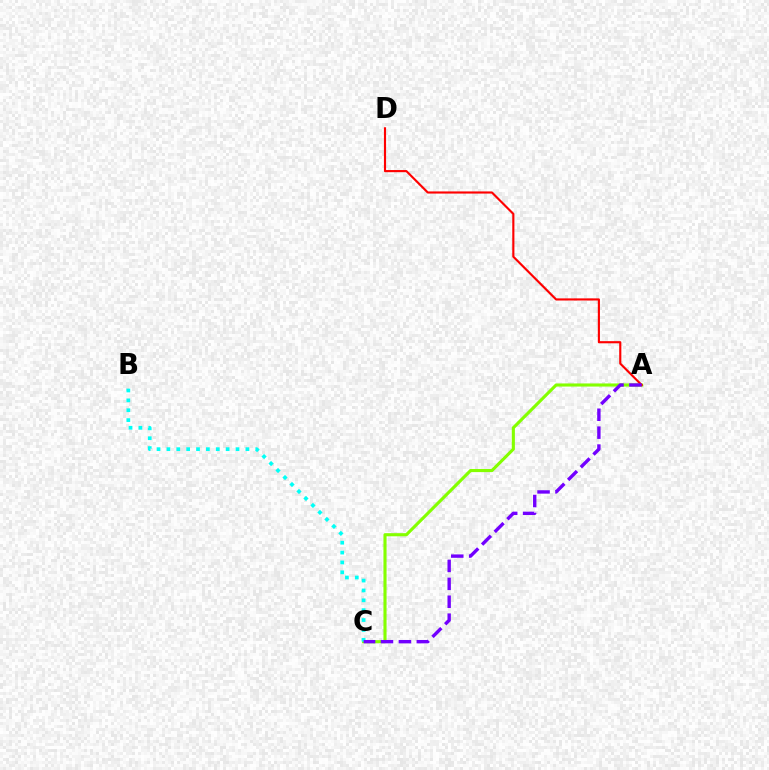{('A', 'C'): [{'color': '#84ff00', 'line_style': 'solid', 'thickness': 2.24}, {'color': '#7200ff', 'line_style': 'dashed', 'thickness': 2.43}], ('B', 'C'): [{'color': '#00fff6', 'line_style': 'dotted', 'thickness': 2.68}], ('A', 'D'): [{'color': '#ff0000', 'line_style': 'solid', 'thickness': 1.54}]}